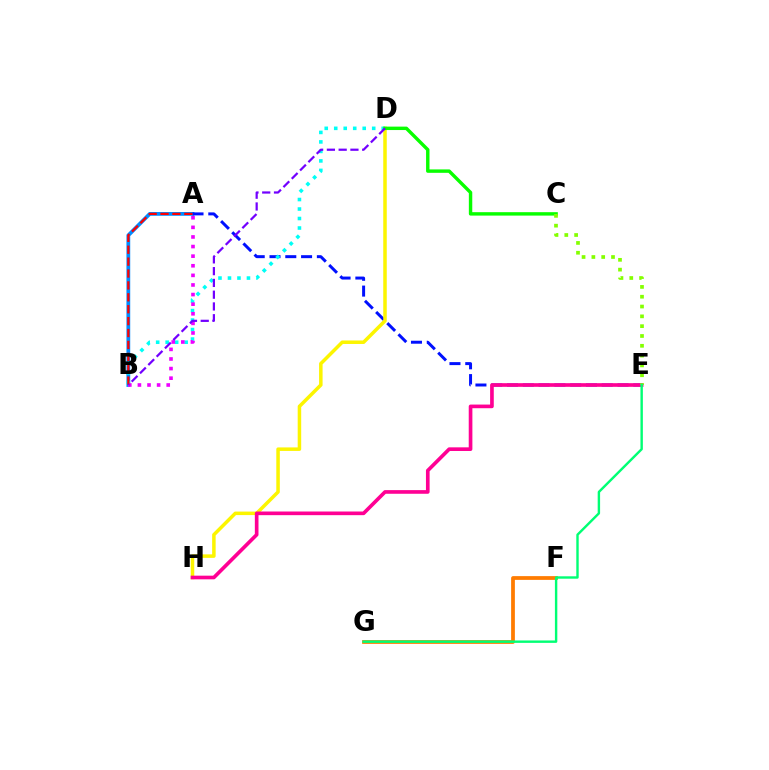{('A', 'B'): [{'color': '#008cff', 'line_style': 'solid', 'thickness': 2.71}, {'color': '#ee00ff', 'line_style': 'dotted', 'thickness': 2.61}, {'color': '#ff0000', 'line_style': 'dashed', 'thickness': 1.62}], ('A', 'E'): [{'color': '#0010ff', 'line_style': 'dashed', 'thickness': 2.14}], ('D', 'H'): [{'color': '#fcf500', 'line_style': 'solid', 'thickness': 2.52}], ('B', 'D'): [{'color': '#00fff6', 'line_style': 'dotted', 'thickness': 2.58}, {'color': '#7200ff', 'line_style': 'dashed', 'thickness': 1.6}], ('C', 'D'): [{'color': '#08ff00', 'line_style': 'solid', 'thickness': 2.46}], ('E', 'H'): [{'color': '#ff0094', 'line_style': 'solid', 'thickness': 2.63}], ('F', 'G'): [{'color': '#ff7c00', 'line_style': 'solid', 'thickness': 2.7}], ('C', 'E'): [{'color': '#84ff00', 'line_style': 'dotted', 'thickness': 2.67}], ('E', 'G'): [{'color': '#00ff74', 'line_style': 'solid', 'thickness': 1.73}]}